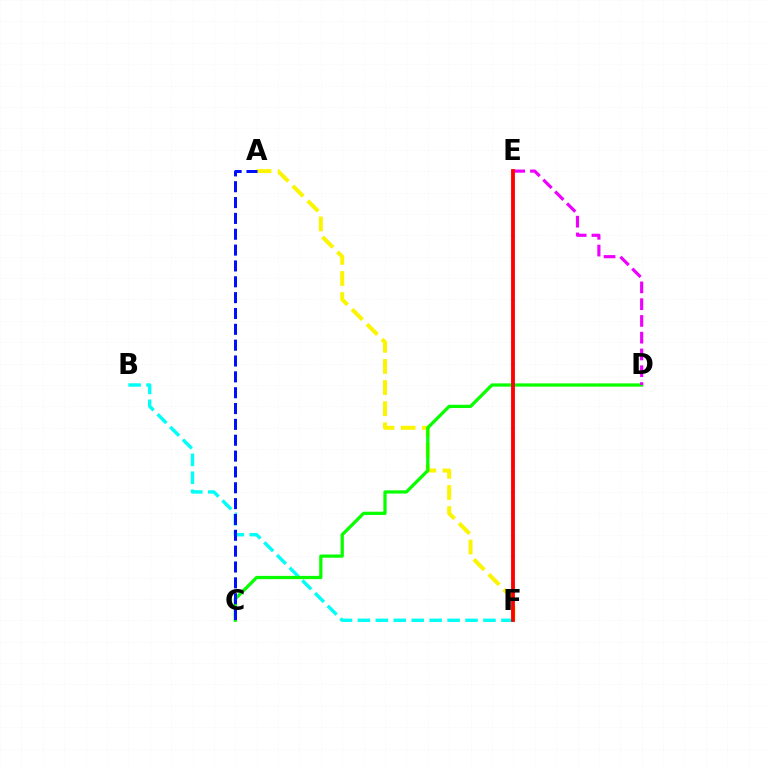{('B', 'F'): [{'color': '#00fff6', 'line_style': 'dashed', 'thickness': 2.44}], ('A', 'F'): [{'color': '#fcf500', 'line_style': 'dashed', 'thickness': 2.87}], ('C', 'D'): [{'color': '#08ff00', 'line_style': 'solid', 'thickness': 2.34}], ('A', 'C'): [{'color': '#0010ff', 'line_style': 'dashed', 'thickness': 2.15}], ('D', 'E'): [{'color': '#ee00ff', 'line_style': 'dashed', 'thickness': 2.28}], ('E', 'F'): [{'color': '#ff0000', 'line_style': 'solid', 'thickness': 2.76}]}